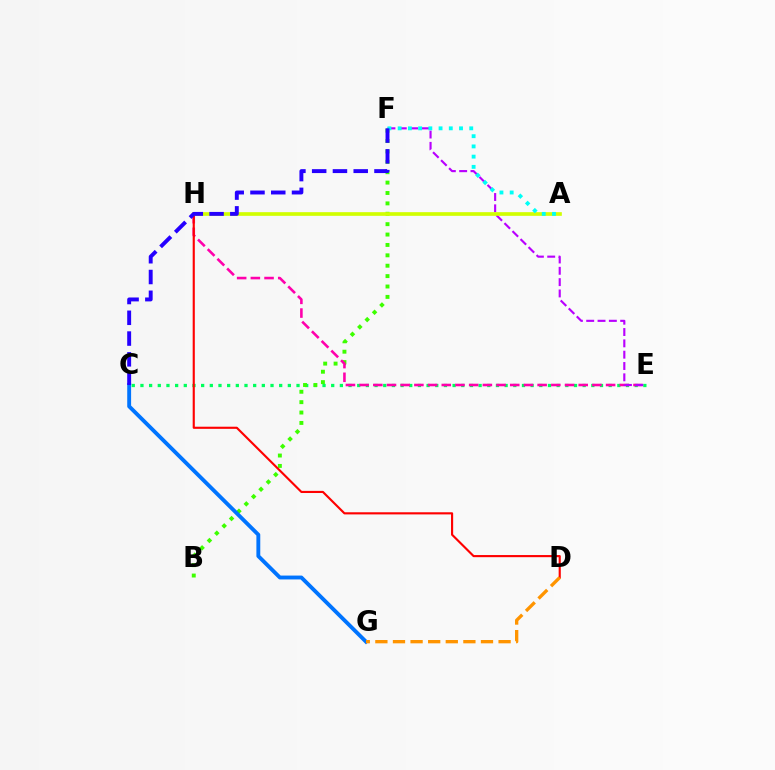{('C', 'E'): [{'color': '#00ff5c', 'line_style': 'dotted', 'thickness': 2.36}], ('B', 'F'): [{'color': '#3dff00', 'line_style': 'dotted', 'thickness': 2.82}], ('E', 'H'): [{'color': '#ff00ac', 'line_style': 'dashed', 'thickness': 1.86}], ('C', 'G'): [{'color': '#0074ff', 'line_style': 'solid', 'thickness': 2.79}], ('D', 'H'): [{'color': '#ff0000', 'line_style': 'solid', 'thickness': 1.54}], ('E', 'F'): [{'color': '#b900ff', 'line_style': 'dashed', 'thickness': 1.54}], ('D', 'G'): [{'color': '#ff9400', 'line_style': 'dashed', 'thickness': 2.39}], ('A', 'H'): [{'color': '#d1ff00', 'line_style': 'solid', 'thickness': 2.64}], ('A', 'F'): [{'color': '#00fff6', 'line_style': 'dotted', 'thickness': 2.78}], ('C', 'F'): [{'color': '#2500ff', 'line_style': 'dashed', 'thickness': 2.82}]}